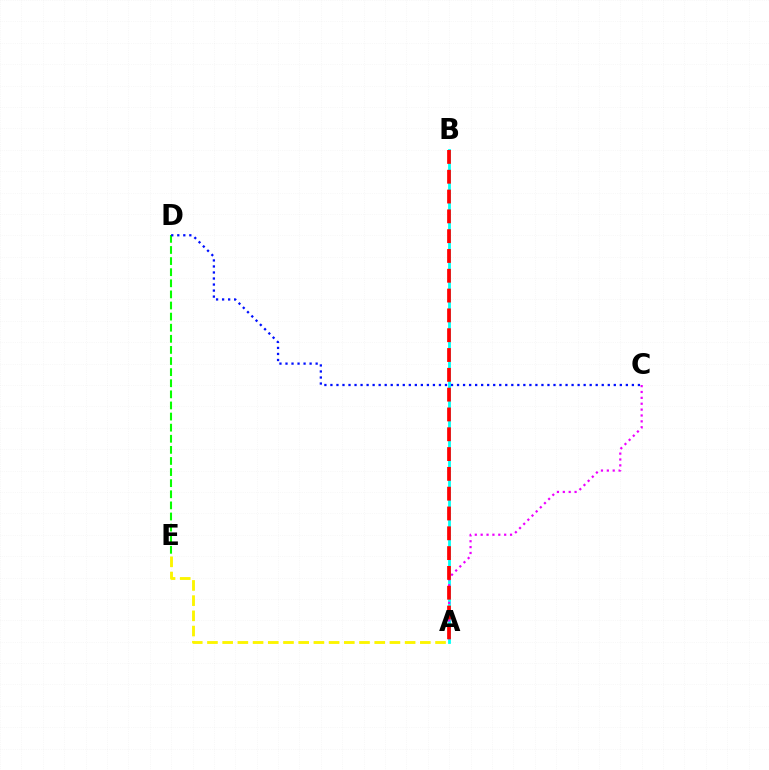{('A', 'B'): [{'color': '#00fff6', 'line_style': 'solid', 'thickness': 2.01}, {'color': '#ff0000', 'line_style': 'dashed', 'thickness': 2.69}], ('A', 'E'): [{'color': '#fcf500', 'line_style': 'dashed', 'thickness': 2.07}], ('D', 'E'): [{'color': '#08ff00', 'line_style': 'dashed', 'thickness': 1.51}], ('A', 'C'): [{'color': '#ee00ff', 'line_style': 'dotted', 'thickness': 1.6}], ('C', 'D'): [{'color': '#0010ff', 'line_style': 'dotted', 'thickness': 1.64}]}